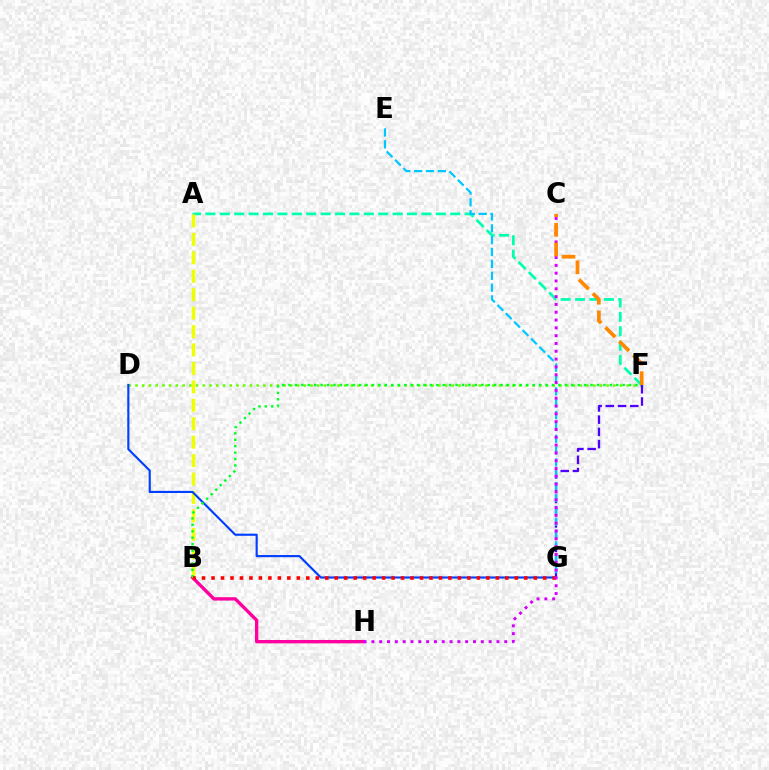{('D', 'F'): [{'color': '#66ff00', 'line_style': 'dotted', 'thickness': 1.83}], ('B', 'H'): [{'color': '#ff00a0', 'line_style': 'solid', 'thickness': 2.42}], ('A', 'F'): [{'color': '#00ffaf', 'line_style': 'dashed', 'thickness': 1.96}], ('A', 'B'): [{'color': '#eeff00', 'line_style': 'dashed', 'thickness': 2.5}], ('F', 'G'): [{'color': '#4f00ff', 'line_style': 'dashed', 'thickness': 1.66}], ('D', 'G'): [{'color': '#003fff', 'line_style': 'solid', 'thickness': 1.54}], ('B', 'F'): [{'color': '#00ff27', 'line_style': 'dotted', 'thickness': 1.75}], ('E', 'G'): [{'color': '#00c7ff', 'line_style': 'dashed', 'thickness': 1.61}], ('B', 'G'): [{'color': '#ff0000', 'line_style': 'dotted', 'thickness': 2.58}], ('C', 'H'): [{'color': '#d600ff', 'line_style': 'dotted', 'thickness': 2.12}], ('C', 'F'): [{'color': '#ff8800', 'line_style': 'dashed', 'thickness': 2.67}]}